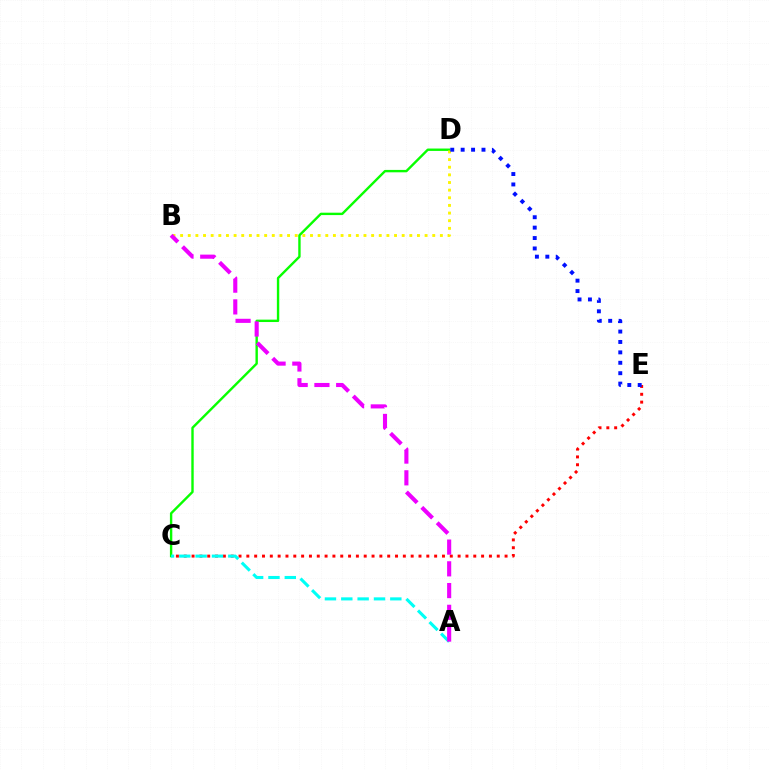{('C', 'E'): [{'color': '#ff0000', 'line_style': 'dotted', 'thickness': 2.13}], ('C', 'D'): [{'color': '#08ff00', 'line_style': 'solid', 'thickness': 1.72}], ('B', 'D'): [{'color': '#fcf500', 'line_style': 'dotted', 'thickness': 2.08}], ('A', 'C'): [{'color': '#00fff6', 'line_style': 'dashed', 'thickness': 2.22}], ('A', 'B'): [{'color': '#ee00ff', 'line_style': 'dashed', 'thickness': 2.95}], ('D', 'E'): [{'color': '#0010ff', 'line_style': 'dotted', 'thickness': 2.83}]}